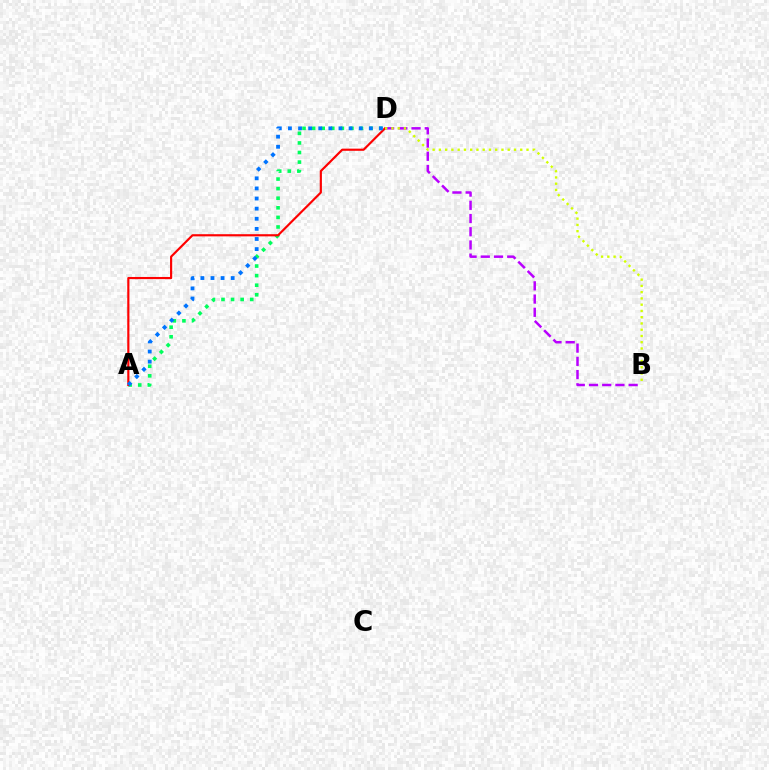{('A', 'D'): [{'color': '#00ff5c', 'line_style': 'dotted', 'thickness': 2.6}, {'color': '#ff0000', 'line_style': 'solid', 'thickness': 1.56}, {'color': '#0074ff', 'line_style': 'dotted', 'thickness': 2.75}], ('B', 'D'): [{'color': '#b900ff', 'line_style': 'dashed', 'thickness': 1.8}, {'color': '#d1ff00', 'line_style': 'dotted', 'thickness': 1.7}]}